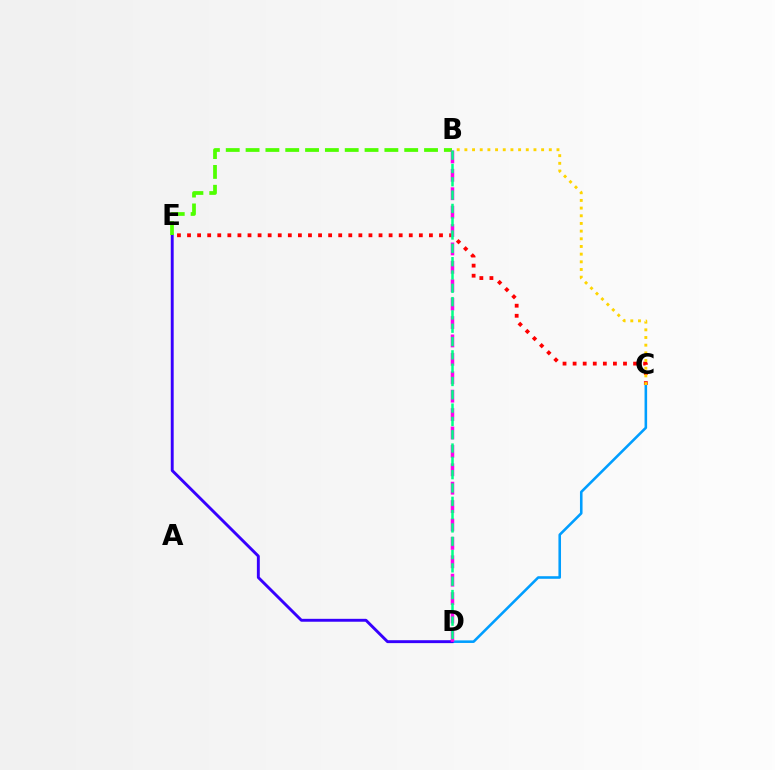{('C', 'D'): [{'color': '#009eff', 'line_style': 'solid', 'thickness': 1.86}], ('D', 'E'): [{'color': '#3700ff', 'line_style': 'solid', 'thickness': 2.09}], ('C', 'E'): [{'color': '#ff0000', 'line_style': 'dotted', 'thickness': 2.74}], ('B', 'E'): [{'color': '#4fff00', 'line_style': 'dashed', 'thickness': 2.69}], ('B', 'D'): [{'color': '#ff00ed', 'line_style': 'dashed', 'thickness': 2.5}, {'color': '#00ff86', 'line_style': 'dashed', 'thickness': 1.81}], ('B', 'C'): [{'color': '#ffd500', 'line_style': 'dotted', 'thickness': 2.09}]}